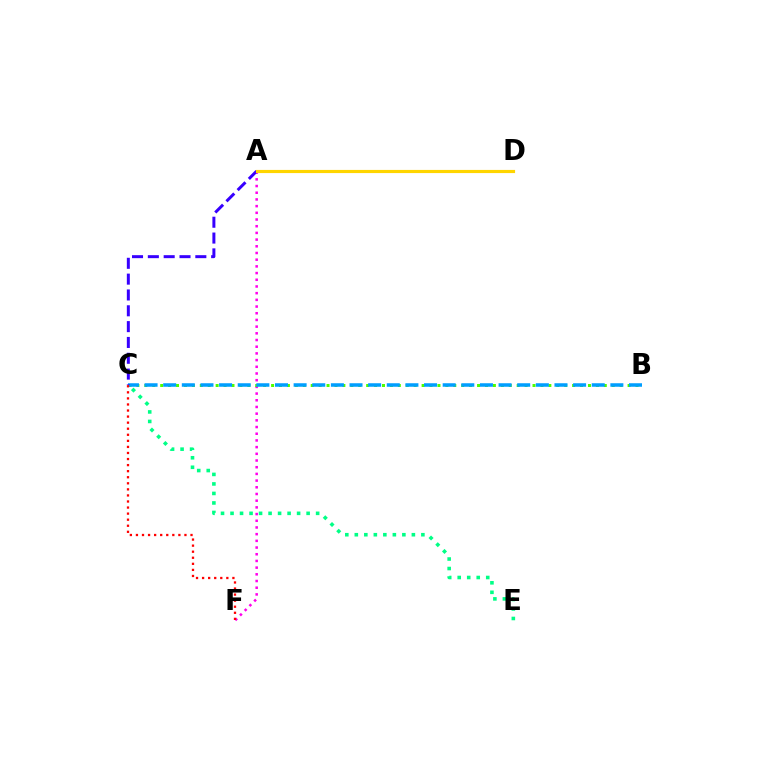{('A', 'F'): [{'color': '#ff00ed', 'line_style': 'dotted', 'thickness': 1.82}], ('B', 'C'): [{'color': '#4fff00', 'line_style': 'dotted', 'thickness': 2.15}, {'color': '#009eff', 'line_style': 'dashed', 'thickness': 2.53}], ('C', 'F'): [{'color': '#ff0000', 'line_style': 'dotted', 'thickness': 1.65}], ('A', 'C'): [{'color': '#3700ff', 'line_style': 'dashed', 'thickness': 2.15}], ('C', 'E'): [{'color': '#00ff86', 'line_style': 'dotted', 'thickness': 2.58}], ('A', 'D'): [{'color': '#ffd500', 'line_style': 'solid', 'thickness': 2.27}]}